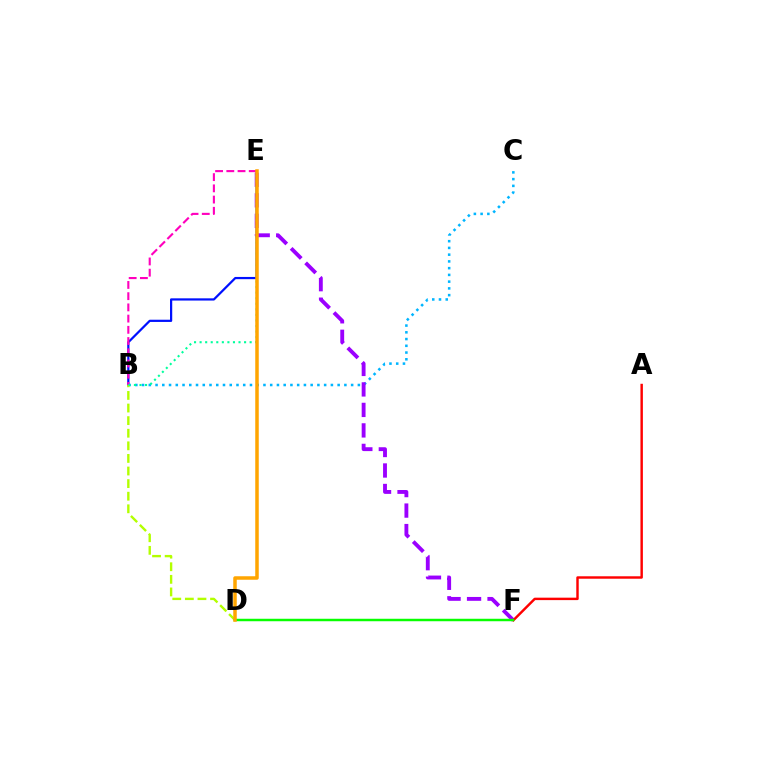{('B', 'C'): [{'color': '#00b5ff', 'line_style': 'dotted', 'thickness': 1.83}], ('B', 'E'): [{'color': '#0010ff', 'line_style': 'solid', 'thickness': 1.6}, {'color': '#ff00bd', 'line_style': 'dashed', 'thickness': 1.52}, {'color': '#00ff9d', 'line_style': 'dotted', 'thickness': 1.51}], ('E', 'F'): [{'color': '#9b00ff', 'line_style': 'dashed', 'thickness': 2.78}], ('B', 'D'): [{'color': '#b3ff00', 'line_style': 'dashed', 'thickness': 1.71}], ('A', 'F'): [{'color': '#ff0000', 'line_style': 'solid', 'thickness': 1.76}], ('D', 'F'): [{'color': '#08ff00', 'line_style': 'solid', 'thickness': 1.78}], ('D', 'E'): [{'color': '#ffa500', 'line_style': 'solid', 'thickness': 2.52}]}